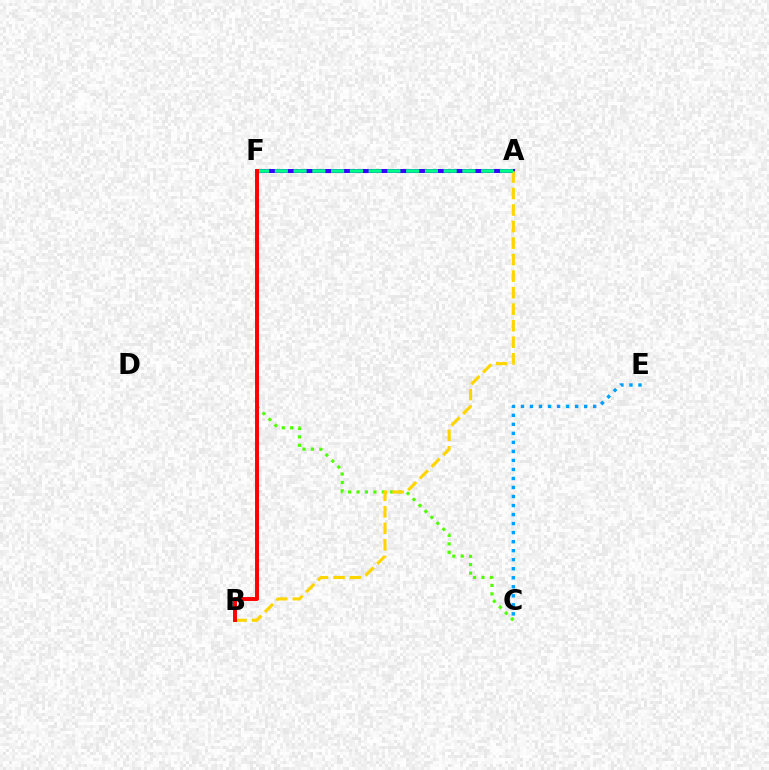{('C', 'F'): [{'color': '#4fff00', 'line_style': 'dotted', 'thickness': 2.29}], ('A', 'F'): [{'color': '#ff00ed', 'line_style': 'dashed', 'thickness': 2.12}, {'color': '#3700ff', 'line_style': 'solid', 'thickness': 2.86}, {'color': '#00ff86', 'line_style': 'dashed', 'thickness': 2.55}], ('A', 'B'): [{'color': '#ffd500', 'line_style': 'dashed', 'thickness': 2.24}], ('C', 'E'): [{'color': '#009eff', 'line_style': 'dotted', 'thickness': 2.45}], ('B', 'F'): [{'color': '#ff0000', 'line_style': 'solid', 'thickness': 2.83}]}